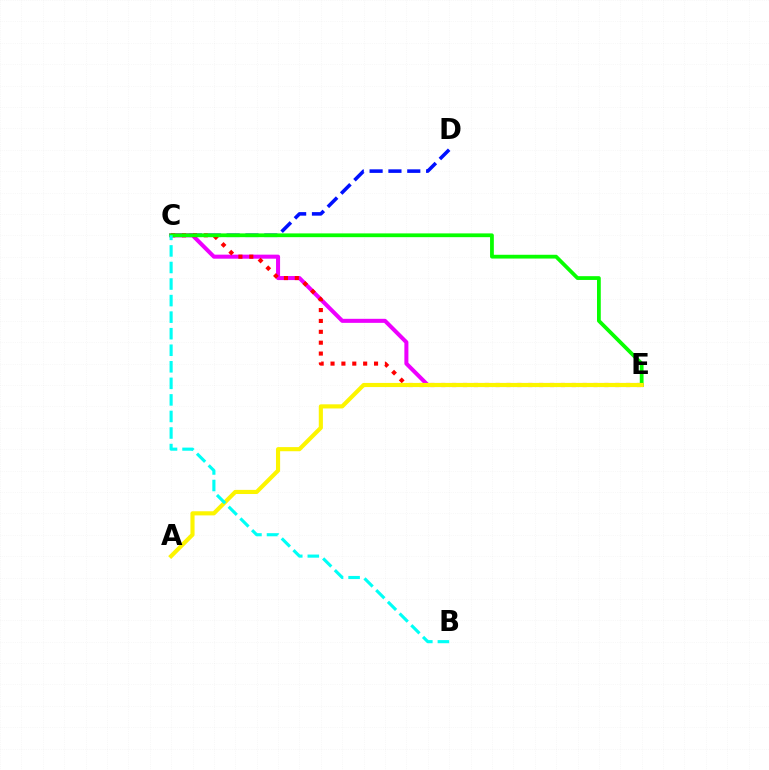{('C', 'D'): [{'color': '#0010ff', 'line_style': 'dashed', 'thickness': 2.56}], ('C', 'E'): [{'color': '#ee00ff', 'line_style': 'solid', 'thickness': 2.91}, {'color': '#ff0000', 'line_style': 'dotted', 'thickness': 2.95}, {'color': '#08ff00', 'line_style': 'solid', 'thickness': 2.72}], ('A', 'E'): [{'color': '#fcf500', 'line_style': 'solid', 'thickness': 2.97}], ('B', 'C'): [{'color': '#00fff6', 'line_style': 'dashed', 'thickness': 2.25}]}